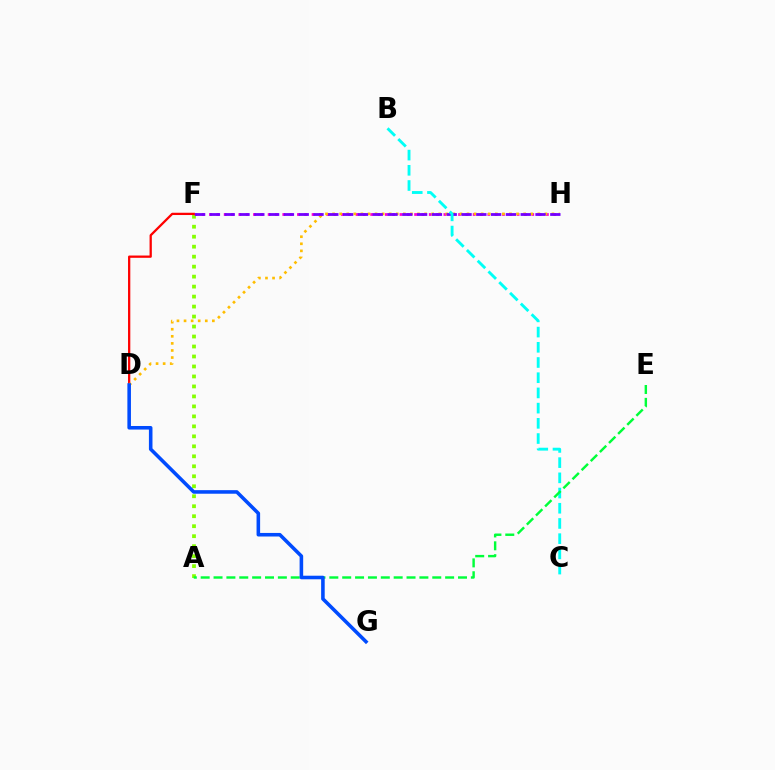{('A', 'F'): [{'color': '#84ff00', 'line_style': 'dotted', 'thickness': 2.71}], ('F', 'H'): [{'color': '#ff00cf', 'line_style': 'dotted', 'thickness': 1.99}, {'color': '#7200ff', 'line_style': 'dashed', 'thickness': 2.01}], ('D', 'F'): [{'color': '#ff0000', 'line_style': 'solid', 'thickness': 1.64}], ('D', 'H'): [{'color': '#ffbd00', 'line_style': 'dotted', 'thickness': 1.92}], ('B', 'C'): [{'color': '#00fff6', 'line_style': 'dashed', 'thickness': 2.07}], ('A', 'E'): [{'color': '#00ff39', 'line_style': 'dashed', 'thickness': 1.75}], ('D', 'G'): [{'color': '#004bff', 'line_style': 'solid', 'thickness': 2.57}]}